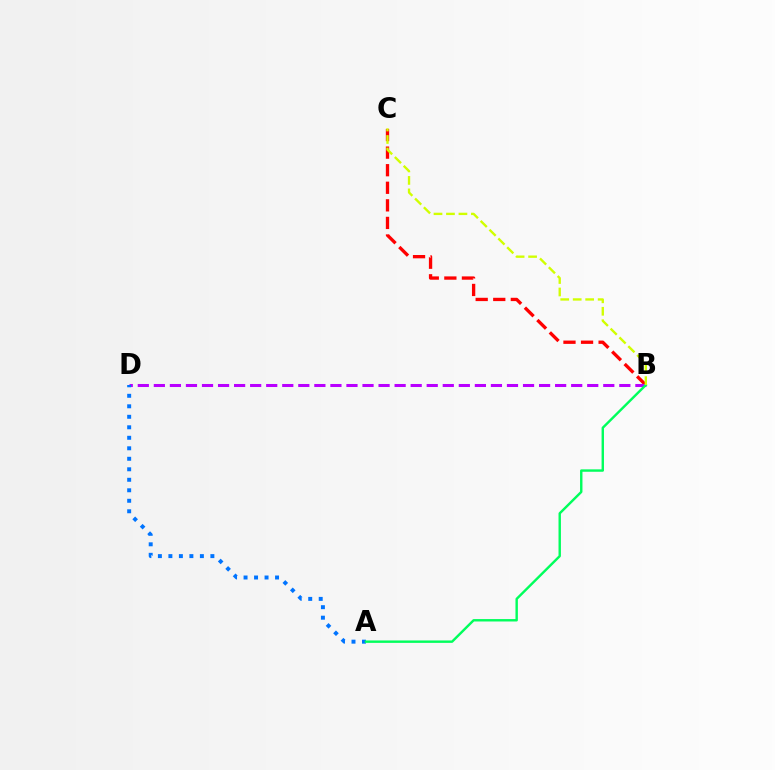{('B', 'C'): [{'color': '#ff0000', 'line_style': 'dashed', 'thickness': 2.39}, {'color': '#d1ff00', 'line_style': 'dashed', 'thickness': 1.69}], ('B', 'D'): [{'color': '#b900ff', 'line_style': 'dashed', 'thickness': 2.18}], ('A', 'D'): [{'color': '#0074ff', 'line_style': 'dotted', 'thickness': 2.85}], ('A', 'B'): [{'color': '#00ff5c', 'line_style': 'solid', 'thickness': 1.73}]}